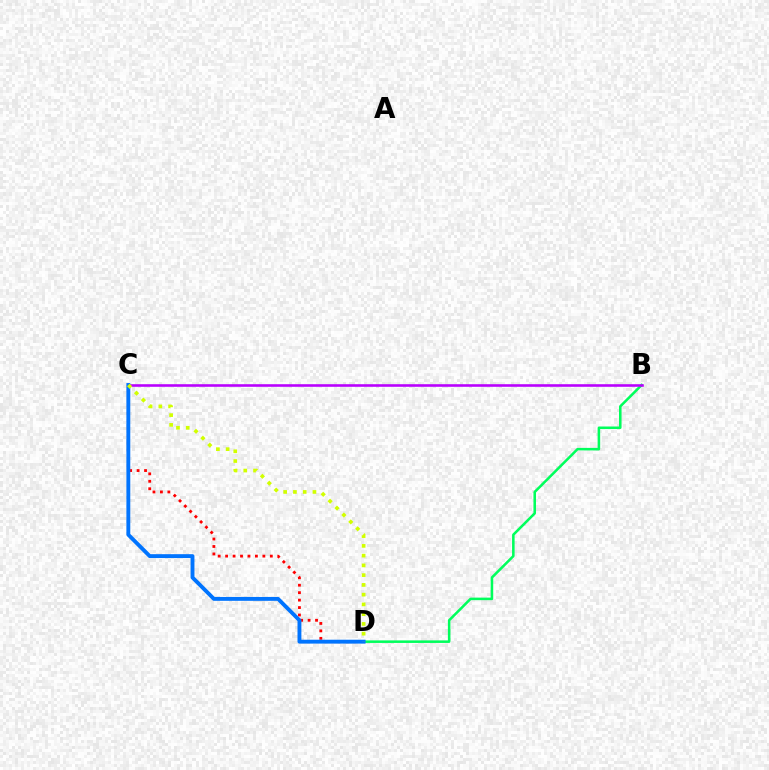{('B', 'D'): [{'color': '#00ff5c', 'line_style': 'solid', 'thickness': 1.83}], ('C', 'D'): [{'color': '#ff0000', 'line_style': 'dotted', 'thickness': 2.02}, {'color': '#0074ff', 'line_style': 'solid', 'thickness': 2.79}, {'color': '#d1ff00', 'line_style': 'dotted', 'thickness': 2.65}], ('B', 'C'): [{'color': '#b900ff', 'line_style': 'solid', 'thickness': 1.87}]}